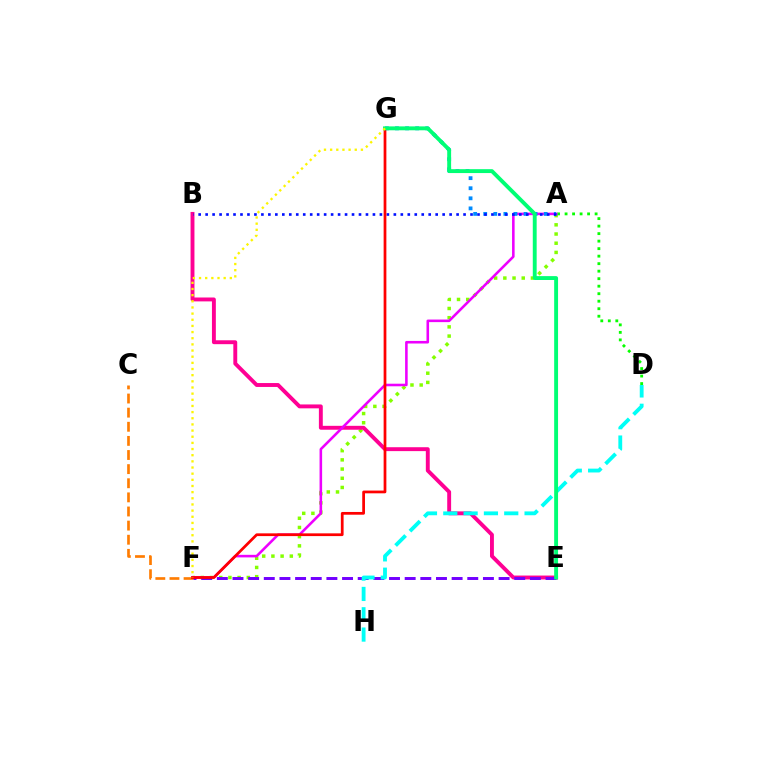{('A', 'F'): [{'color': '#84ff00', 'line_style': 'dotted', 'thickness': 2.5}, {'color': '#ee00ff', 'line_style': 'solid', 'thickness': 1.85}], ('B', 'E'): [{'color': '#ff0094', 'line_style': 'solid', 'thickness': 2.8}], ('A', 'D'): [{'color': '#08ff00', 'line_style': 'dotted', 'thickness': 2.04}], ('A', 'G'): [{'color': '#008cff', 'line_style': 'dotted', 'thickness': 2.74}], ('C', 'F'): [{'color': '#ff7c00', 'line_style': 'dashed', 'thickness': 1.92}], ('E', 'F'): [{'color': '#7200ff', 'line_style': 'dashed', 'thickness': 2.13}], ('D', 'H'): [{'color': '#00fff6', 'line_style': 'dashed', 'thickness': 2.76}], ('A', 'B'): [{'color': '#0010ff', 'line_style': 'dotted', 'thickness': 1.89}], ('F', 'G'): [{'color': '#ff0000', 'line_style': 'solid', 'thickness': 1.98}, {'color': '#fcf500', 'line_style': 'dotted', 'thickness': 1.67}], ('E', 'G'): [{'color': '#00ff74', 'line_style': 'solid', 'thickness': 2.8}]}